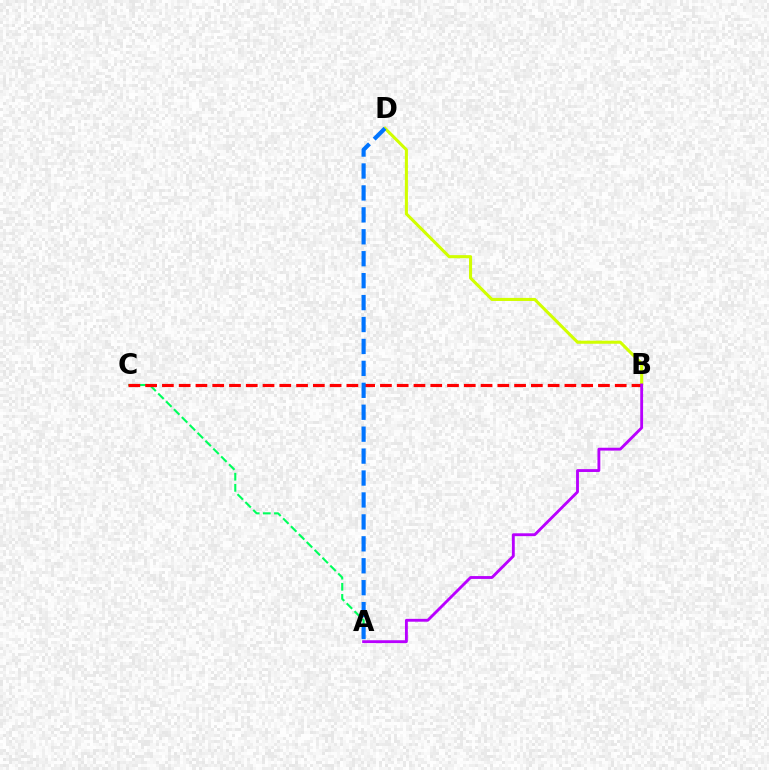{('B', 'D'): [{'color': '#d1ff00', 'line_style': 'solid', 'thickness': 2.2}], ('A', 'C'): [{'color': '#00ff5c', 'line_style': 'dashed', 'thickness': 1.51}], ('B', 'C'): [{'color': '#ff0000', 'line_style': 'dashed', 'thickness': 2.28}], ('A', 'D'): [{'color': '#0074ff', 'line_style': 'dashed', 'thickness': 2.98}], ('A', 'B'): [{'color': '#b900ff', 'line_style': 'solid', 'thickness': 2.05}]}